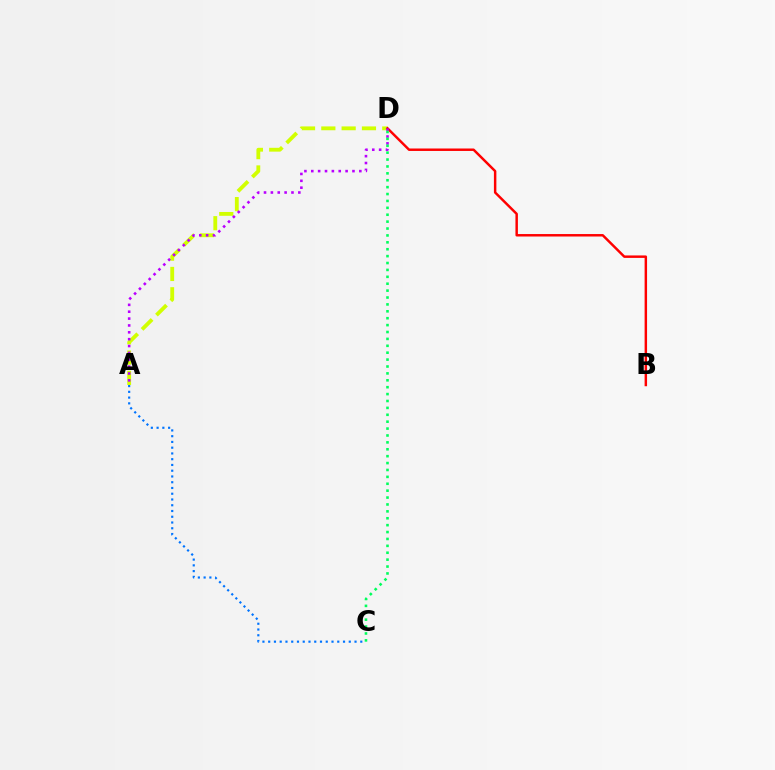{('A', 'D'): [{'color': '#d1ff00', 'line_style': 'dashed', 'thickness': 2.76}, {'color': '#b900ff', 'line_style': 'dotted', 'thickness': 1.87}], ('B', 'D'): [{'color': '#ff0000', 'line_style': 'solid', 'thickness': 1.77}], ('A', 'C'): [{'color': '#0074ff', 'line_style': 'dotted', 'thickness': 1.56}], ('C', 'D'): [{'color': '#00ff5c', 'line_style': 'dotted', 'thickness': 1.87}]}